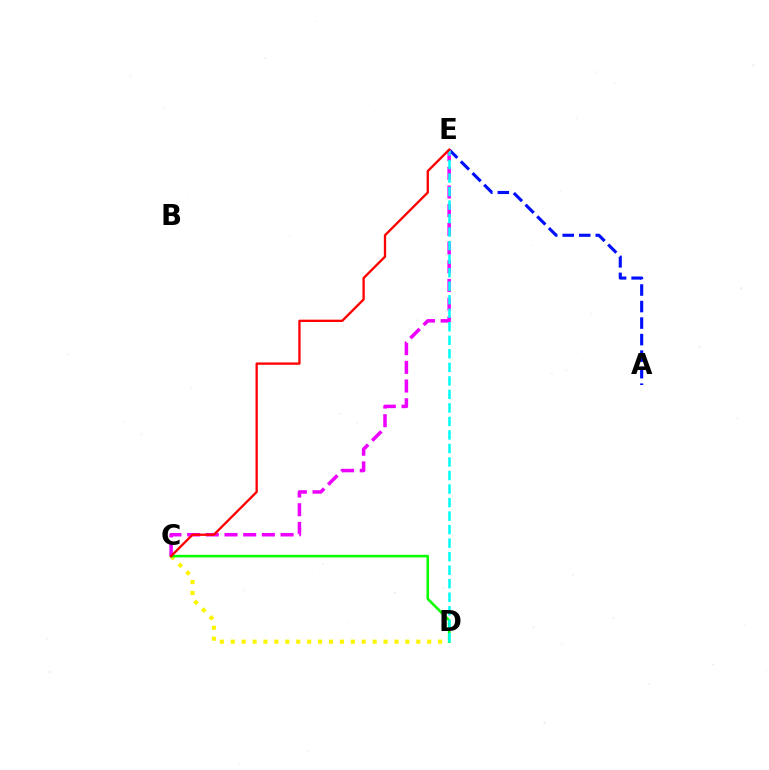{('C', 'D'): [{'color': '#fcf500', 'line_style': 'dotted', 'thickness': 2.97}, {'color': '#08ff00', 'line_style': 'solid', 'thickness': 1.85}], ('A', 'E'): [{'color': '#0010ff', 'line_style': 'dashed', 'thickness': 2.24}], ('C', 'E'): [{'color': '#ee00ff', 'line_style': 'dashed', 'thickness': 2.54}, {'color': '#ff0000', 'line_style': 'solid', 'thickness': 1.68}], ('D', 'E'): [{'color': '#00fff6', 'line_style': 'dashed', 'thickness': 1.84}]}